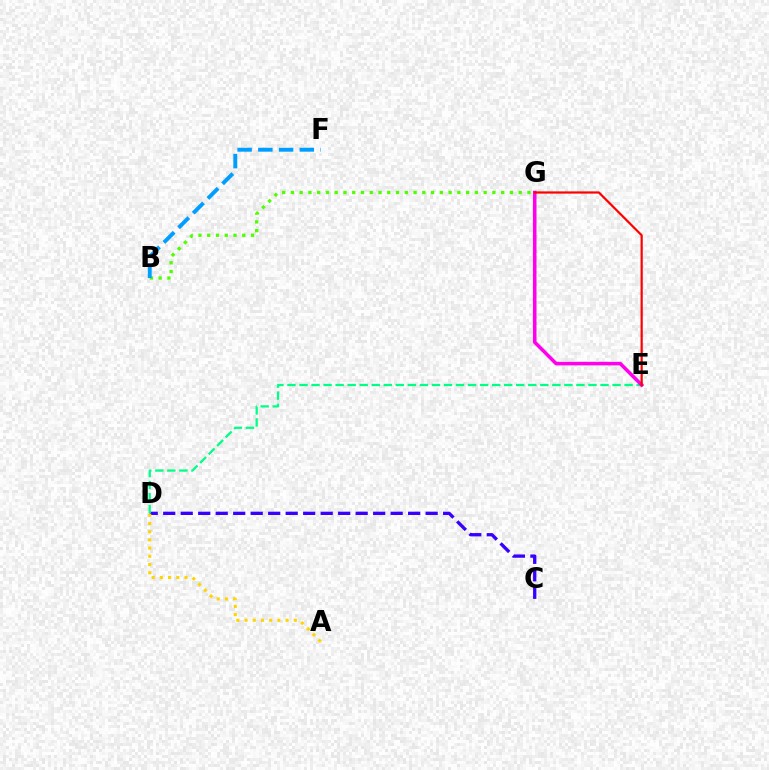{('C', 'D'): [{'color': '#3700ff', 'line_style': 'dashed', 'thickness': 2.38}], ('A', 'D'): [{'color': '#ffd500', 'line_style': 'dotted', 'thickness': 2.23}], ('D', 'E'): [{'color': '#00ff86', 'line_style': 'dashed', 'thickness': 1.64}], ('B', 'G'): [{'color': '#4fff00', 'line_style': 'dotted', 'thickness': 2.38}], ('E', 'G'): [{'color': '#ff00ed', 'line_style': 'solid', 'thickness': 2.55}, {'color': '#ff0000', 'line_style': 'solid', 'thickness': 1.59}], ('B', 'F'): [{'color': '#009eff', 'line_style': 'dashed', 'thickness': 2.82}]}